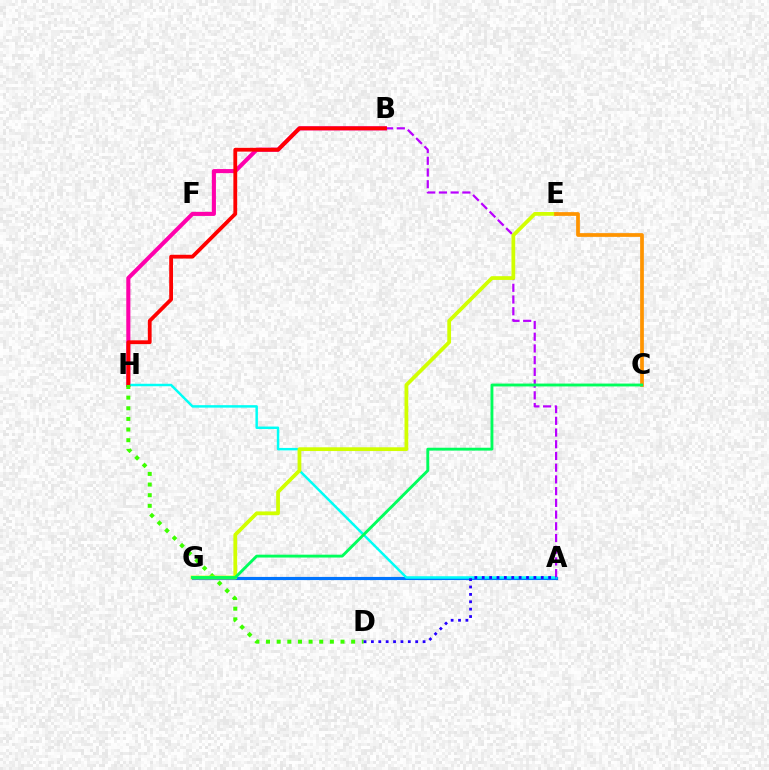{('A', 'G'): [{'color': '#0074ff', 'line_style': 'solid', 'thickness': 2.27}], ('B', 'H'): [{'color': '#ff00ac', 'line_style': 'solid', 'thickness': 2.94}, {'color': '#ff0000', 'line_style': 'solid', 'thickness': 2.73}], ('A', 'H'): [{'color': '#00fff6', 'line_style': 'solid', 'thickness': 1.78}], ('A', 'B'): [{'color': '#b900ff', 'line_style': 'dashed', 'thickness': 1.59}], ('D', 'H'): [{'color': '#3dff00', 'line_style': 'dotted', 'thickness': 2.89}], ('E', 'G'): [{'color': '#d1ff00', 'line_style': 'solid', 'thickness': 2.7}], ('A', 'D'): [{'color': '#2500ff', 'line_style': 'dotted', 'thickness': 2.01}], ('C', 'E'): [{'color': '#ff9400', 'line_style': 'solid', 'thickness': 2.69}], ('C', 'G'): [{'color': '#00ff5c', 'line_style': 'solid', 'thickness': 2.06}]}